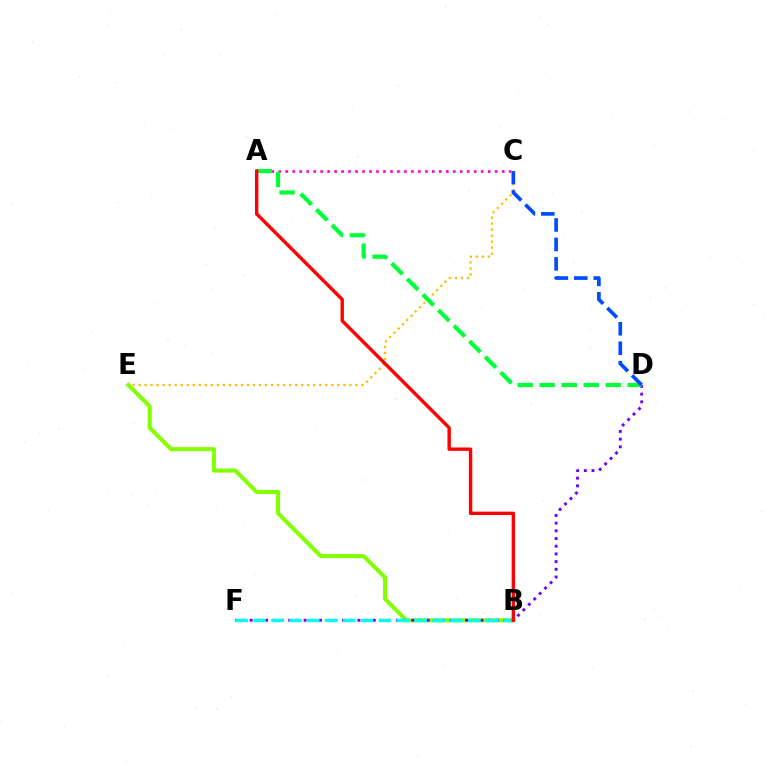{('B', 'E'): [{'color': '#84ff00', 'line_style': 'solid', 'thickness': 2.93}], ('D', 'F'): [{'color': '#7200ff', 'line_style': 'dotted', 'thickness': 2.09}], ('B', 'F'): [{'color': '#00fff6', 'line_style': 'dashed', 'thickness': 2.43}], ('A', 'C'): [{'color': '#ff00cf', 'line_style': 'dotted', 'thickness': 1.9}], ('C', 'E'): [{'color': '#ffbd00', 'line_style': 'dotted', 'thickness': 1.64}], ('A', 'D'): [{'color': '#00ff39', 'line_style': 'dashed', 'thickness': 2.99}], ('A', 'B'): [{'color': '#ff0000', 'line_style': 'solid', 'thickness': 2.43}], ('C', 'D'): [{'color': '#004bff', 'line_style': 'dashed', 'thickness': 2.64}]}